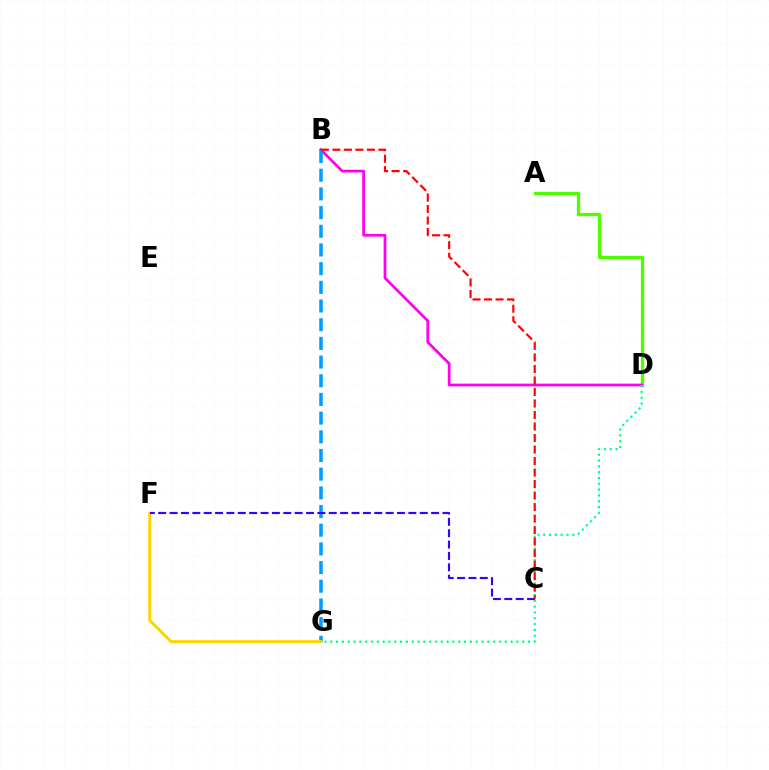{('A', 'D'): [{'color': '#4fff00', 'line_style': 'solid', 'thickness': 2.39}], ('B', 'D'): [{'color': '#ff00ed', 'line_style': 'solid', 'thickness': 1.97}], ('B', 'G'): [{'color': '#009eff', 'line_style': 'dashed', 'thickness': 2.54}], ('F', 'G'): [{'color': '#ffd500', 'line_style': 'solid', 'thickness': 2.16}], ('D', 'G'): [{'color': '#00ff86', 'line_style': 'dotted', 'thickness': 1.58}], ('C', 'F'): [{'color': '#3700ff', 'line_style': 'dashed', 'thickness': 1.54}], ('B', 'C'): [{'color': '#ff0000', 'line_style': 'dashed', 'thickness': 1.56}]}